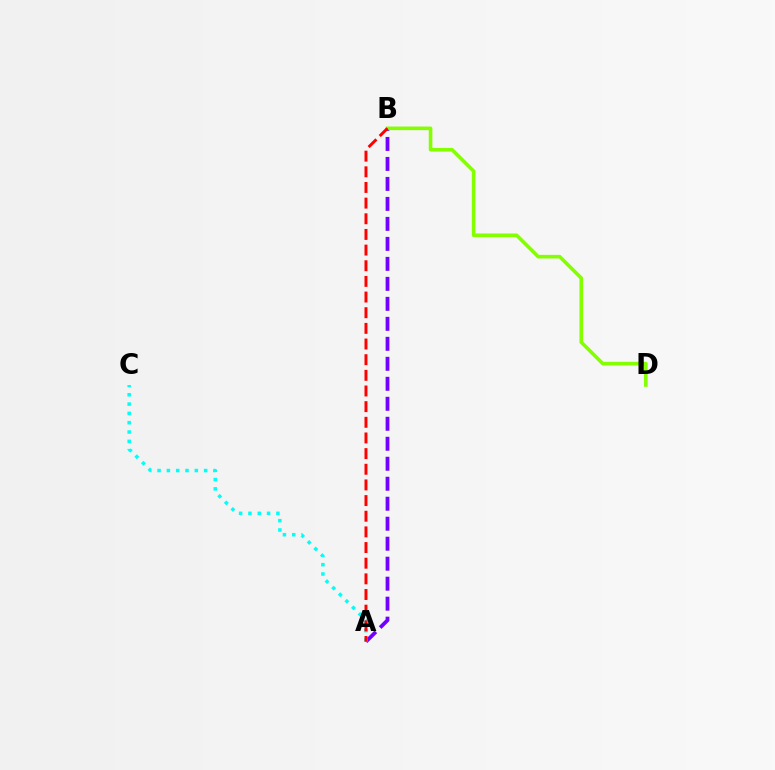{('A', 'B'): [{'color': '#7200ff', 'line_style': 'dashed', 'thickness': 2.72}, {'color': '#ff0000', 'line_style': 'dashed', 'thickness': 2.13}], ('B', 'D'): [{'color': '#84ff00', 'line_style': 'solid', 'thickness': 2.6}], ('A', 'C'): [{'color': '#00fff6', 'line_style': 'dotted', 'thickness': 2.53}]}